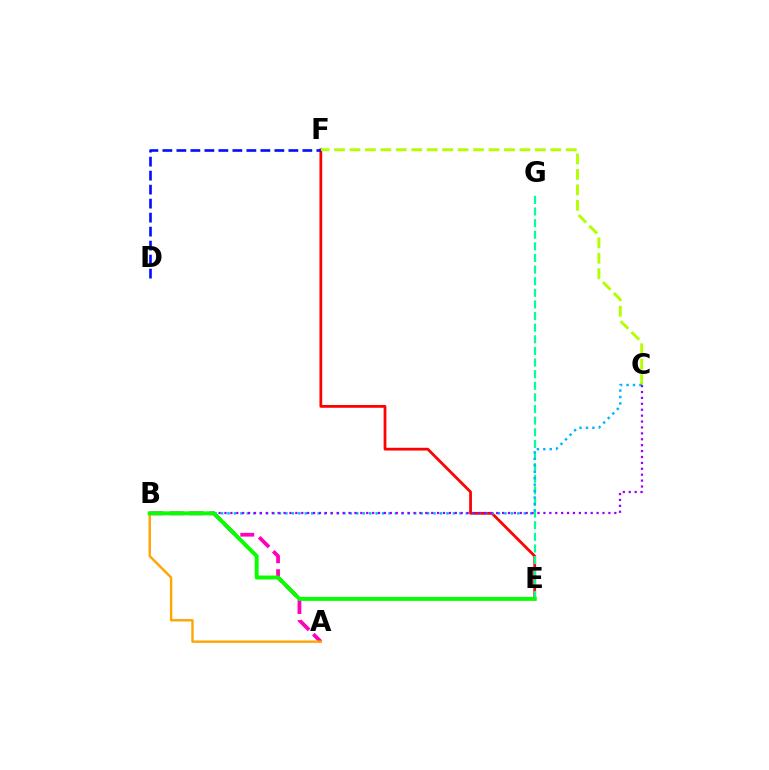{('A', 'B'): [{'color': '#ff00bd', 'line_style': 'dashed', 'thickness': 2.7}, {'color': '#ffa500', 'line_style': 'solid', 'thickness': 1.72}], ('E', 'F'): [{'color': '#ff0000', 'line_style': 'solid', 'thickness': 1.99}], ('D', 'F'): [{'color': '#0010ff', 'line_style': 'dashed', 'thickness': 1.9}], ('C', 'F'): [{'color': '#b3ff00', 'line_style': 'dashed', 'thickness': 2.1}], ('E', 'G'): [{'color': '#00ff9d', 'line_style': 'dashed', 'thickness': 1.58}], ('B', 'C'): [{'color': '#00b5ff', 'line_style': 'dotted', 'thickness': 1.75}, {'color': '#9b00ff', 'line_style': 'dotted', 'thickness': 1.6}], ('B', 'E'): [{'color': '#08ff00', 'line_style': 'solid', 'thickness': 2.84}]}